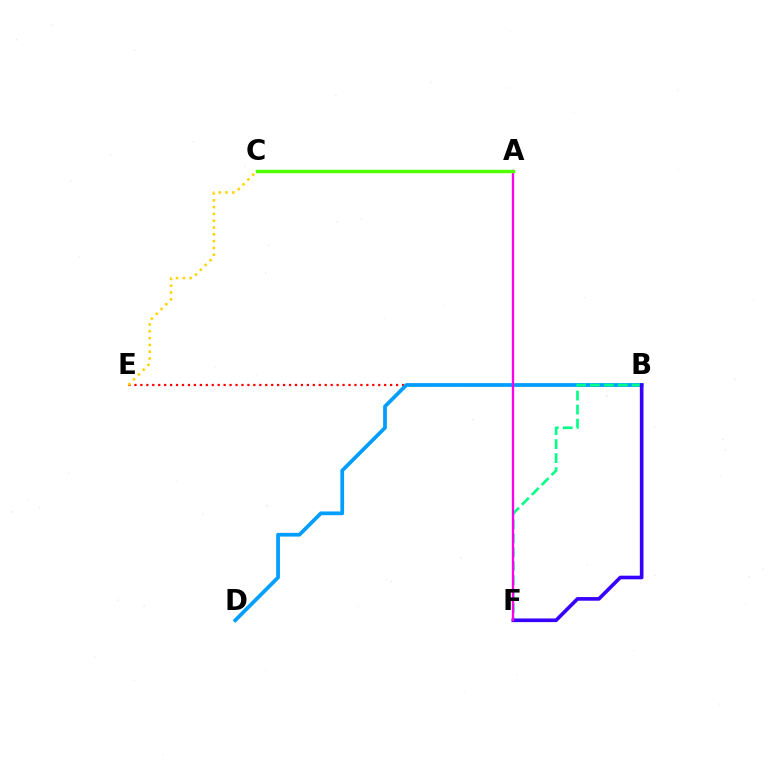{('B', 'E'): [{'color': '#ff0000', 'line_style': 'dotted', 'thickness': 1.62}], ('B', 'D'): [{'color': '#009eff', 'line_style': 'solid', 'thickness': 2.69}], ('B', 'F'): [{'color': '#00ff86', 'line_style': 'dashed', 'thickness': 1.9}, {'color': '#3700ff', 'line_style': 'solid', 'thickness': 2.62}], ('C', 'E'): [{'color': '#ffd500', 'line_style': 'dotted', 'thickness': 1.85}], ('A', 'F'): [{'color': '#ff00ed', 'line_style': 'solid', 'thickness': 1.67}], ('A', 'C'): [{'color': '#4fff00', 'line_style': 'solid', 'thickness': 2.46}]}